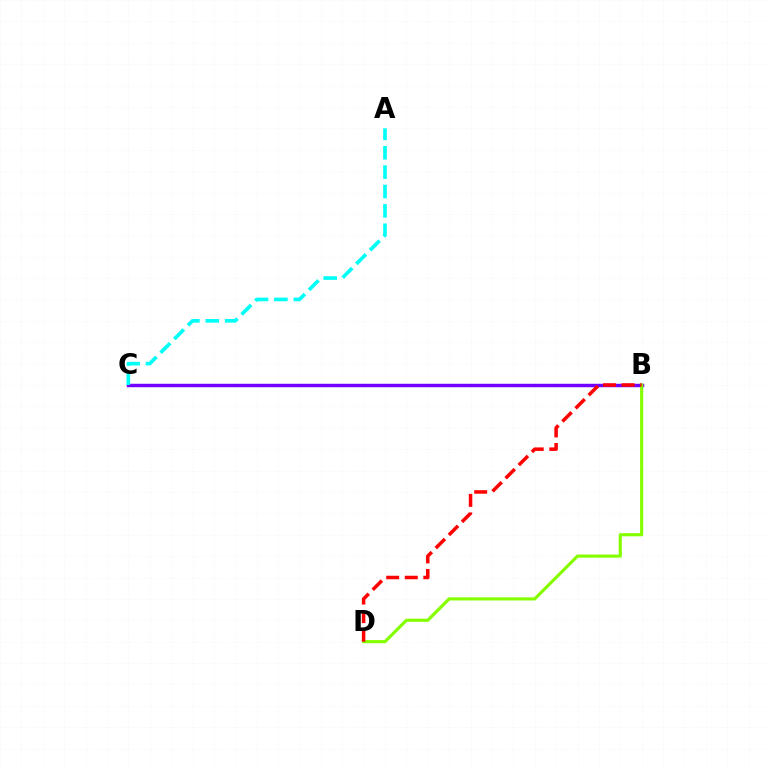{('B', 'C'): [{'color': '#7200ff', 'line_style': 'solid', 'thickness': 2.49}], ('B', 'D'): [{'color': '#84ff00', 'line_style': 'solid', 'thickness': 2.27}, {'color': '#ff0000', 'line_style': 'dashed', 'thickness': 2.52}], ('A', 'C'): [{'color': '#00fff6', 'line_style': 'dashed', 'thickness': 2.63}]}